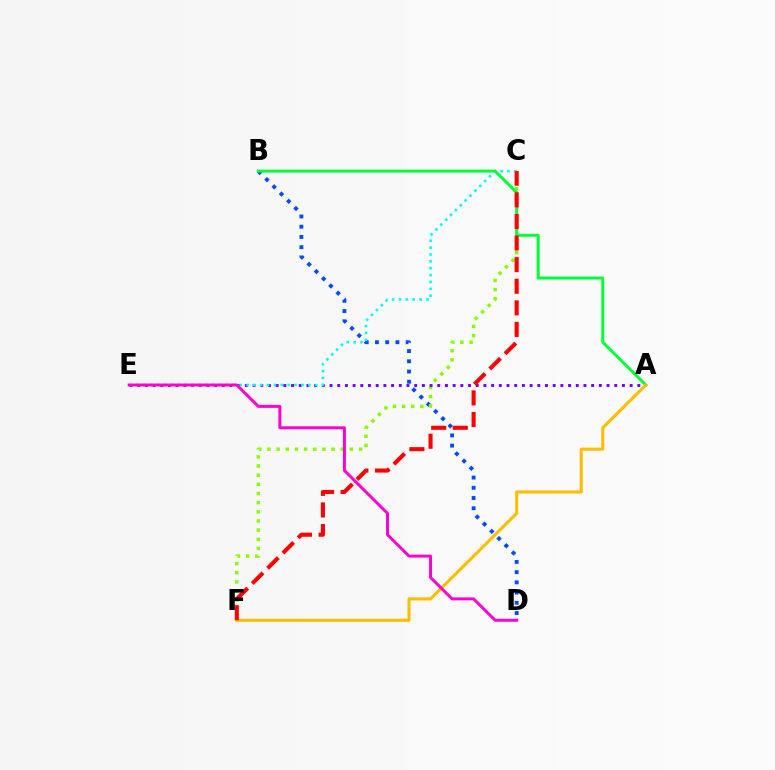{('B', 'D'): [{'color': '#004bff', 'line_style': 'dotted', 'thickness': 2.78}], ('C', 'F'): [{'color': '#84ff00', 'line_style': 'dotted', 'thickness': 2.49}, {'color': '#ff0000', 'line_style': 'dashed', 'thickness': 2.93}], ('A', 'E'): [{'color': '#7200ff', 'line_style': 'dotted', 'thickness': 2.09}], ('C', 'E'): [{'color': '#00fff6', 'line_style': 'dotted', 'thickness': 1.87}], ('A', 'B'): [{'color': '#00ff39', 'line_style': 'solid', 'thickness': 2.14}], ('A', 'F'): [{'color': '#ffbd00', 'line_style': 'solid', 'thickness': 2.22}], ('D', 'E'): [{'color': '#ff00cf', 'line_style': 'solid', 'thickness': 2.12}]}